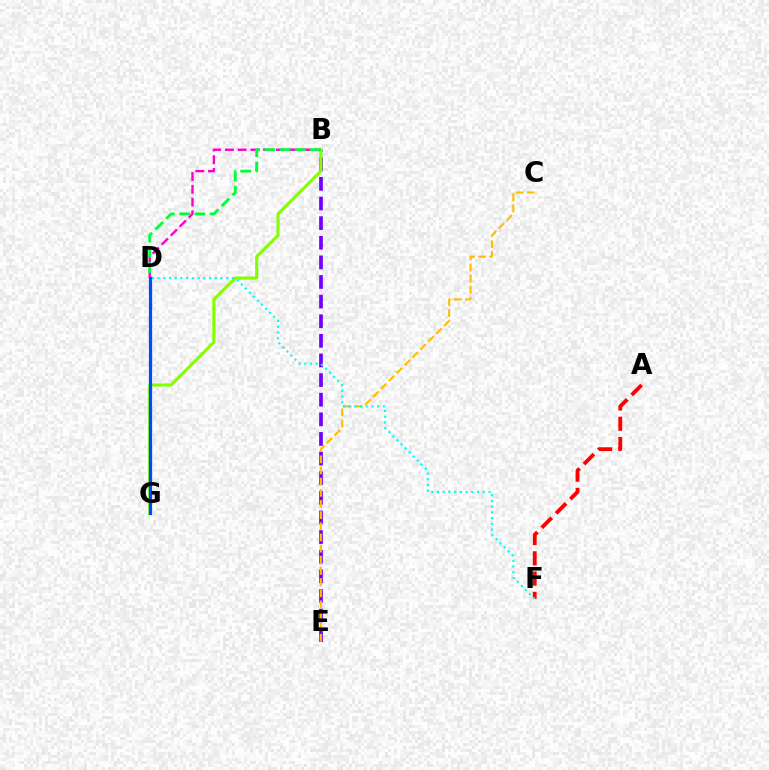{('A', 'F'): [{'color': '#ff0000', 'line_style': 'dashed', 'thickness': 2.75}], ('B', 'E'): [{'color': '#7200ff', 'line_style': 'dashed', 'thickness': 2.67}], ('C', 'E'): [{'color': '#ffbd00', 'line_style': 'dashed', 'thickness': 1.52}], ('B', 'D'): [{'color': '#ff00cf', 'line_style': 'dashed', 'thickness': 1.73}, {'color': '#00ff39', 'line_style': 'dashed', 'thickness': 2.07}], ('B', 'G'): [{'color': '#84ff00', 'line_style': 'solid', 'thickness': 2.24}], ('D', 'F'): [{'color': '#00fff6', 'line_style': 'dotted', 'thickness': 1.56}], ('D', 'G'): [{'color': '#004bff', 'line_style': 'solid', 'thickness': 2.33}]}